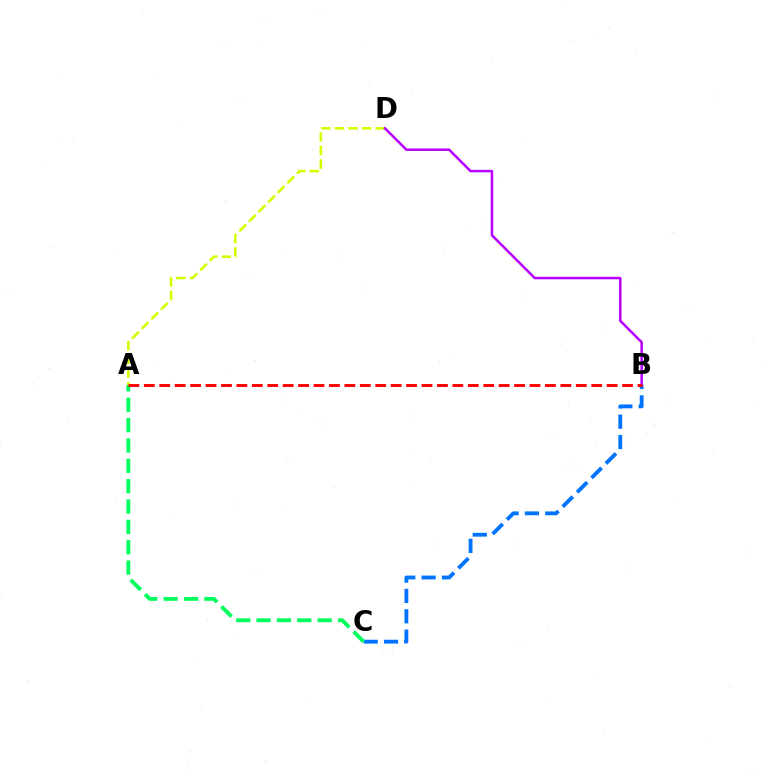{('B', 'C'): [{'color': '#0074ff', 'line_style': 'dashed', 'thickness': 2.76}], ('A', 'C'): [{'color': '#00ff5c', 'line_style': 'dashed', 'thickness': 2.77}], ('A', 'D'): [{'color': '#d1ff00', 'line_style': 'dashed', 'thickness': 1.85}], ('B', 'D'): [{'color': '#b900ff', 'line_style': 'solid', 'thickness': 1.81}], ('A', 'B'): [{'color': '#ff0000', 'line_style': 'dashed', 'thickness': 2.1}]}